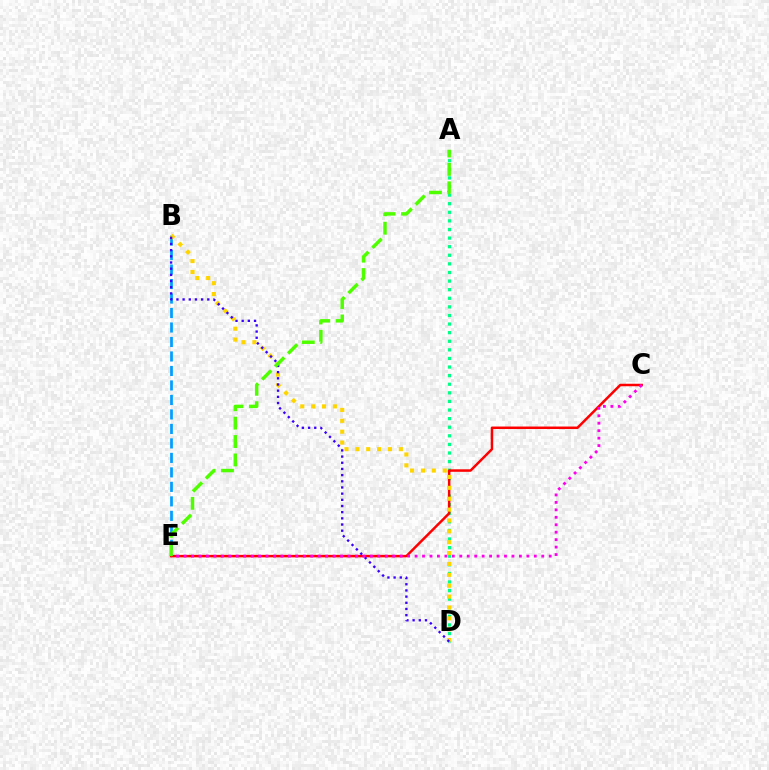{('B', 'E'): [{'color': '#009eff', 'line_style': 'dashed', 'thickness': 1.97}], ('A', 'D'): [{'color': '#00ff86', 'line_style': 'dotted', 'thickness': 2.34}], ('C', 'E'): [{'color': '#ff0000', 'line_style': 'solid', 'thickness': 1.8}, {'color': '#ff00ed', 'line_style': 'dotted', 'thickness': 2.02}], ('B', 'D'): [{'color': '#ffd500', 'line_style': 'dotted', 'thickness': 2.95}, {'color': '#3700ff', 'line_style': 'dotted', 'thickness': 1.68}], ('A', 'E'): [{'color': '#4fff00', 'line_style': 'dashed', 'thickness': 2.5}]}